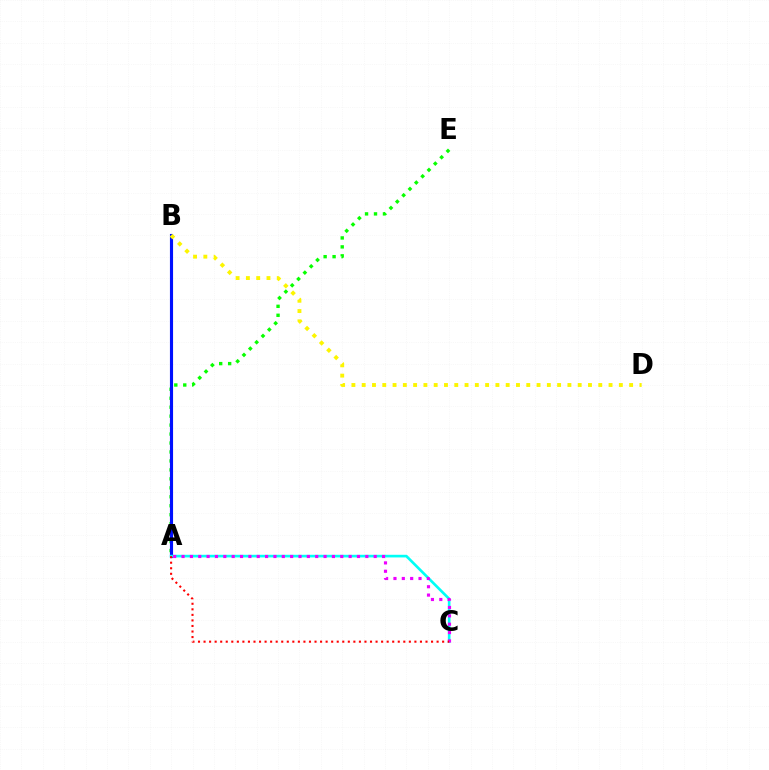{('A', 'E'): [{'color': '#08ff00', 'line_style': 'dotted', 'thickness': 2.43}], ('A', 'B'): [{'color': '#0010ff', 'line_style': 'solid', 'thickness': 2.25}], ('B', 'D'): [{'color': '#fcf500', 'line_style': 'dotted', 'thickness': 2.79}], ('A', 'C'): [{'color': '#00fff6', 'line_style': 'solid', 'thickness': 1.91}, {'color': '#ee00ff', 'line_style': 'dotted', 'thickness': 2.27}, {'color': '#ff0000', 'line_style': 'dotted', 'thickness': 1.51}]}